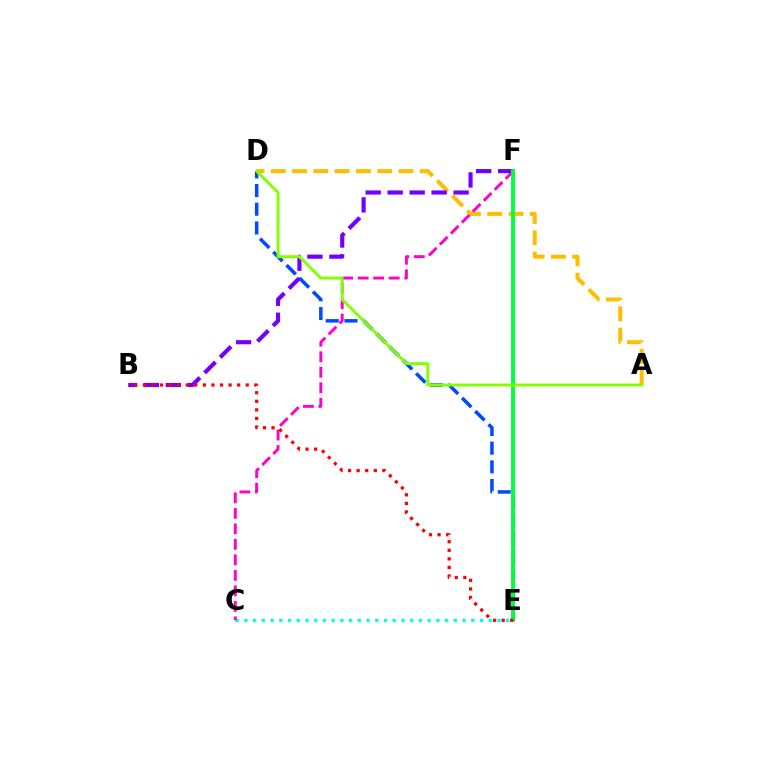{('C', 'E'): [{'color': '#00fff6', 'line_style': 'dotted', 'thickness': 2.37}], ('A', 'D'): [{'color': '#ffbd00', 'line_style': 'dashed', 'thickness': 2.89}, {'color': '#84ff00', 'line_style': 'solid', 'thickness': 2.1}], ('C', 'F'): [{'color': '#ff00cf', 'line_style': 'dashed', 'thickness': 2.11}], ('B', 'F'): [{'color': '#7200ff', 'line_style': 'dashed', 'thickness': 2.99}], ('D', 'E'): [{'color': '#004bff', 'line_style': 'dashed', 'thickness': 2.54}], ('E', 'F'): [{'color': '#00ff39', 'line_style': 'solid', 'thickness': 2.78}], ('B', 'E'): [{'color': '#ff0000', 'line_style': 'dotted', 'thickness': 2.33}]}